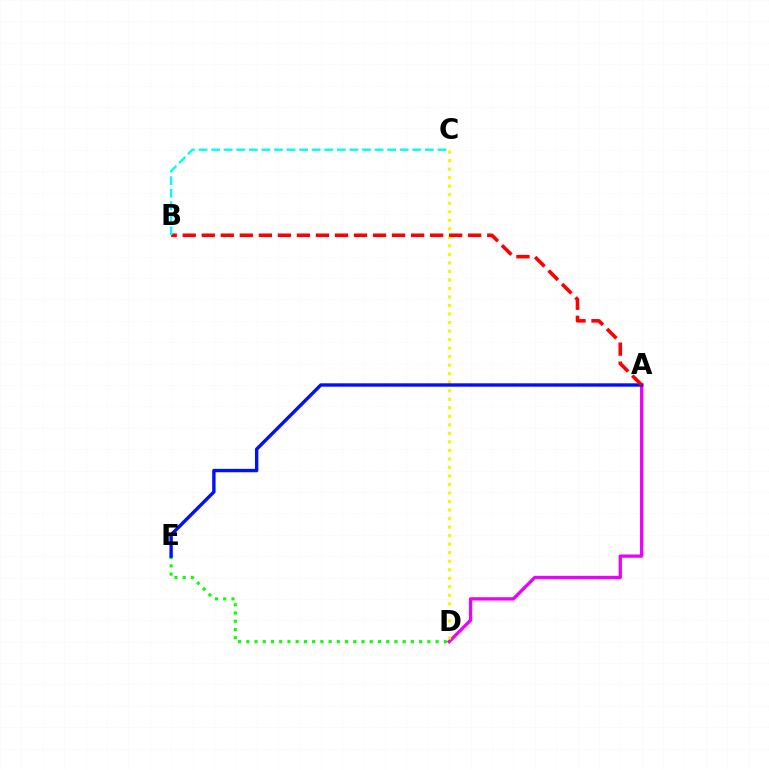{('D', 'E'): [{'color': '#08ff00', 'line_style': 'dotted', 'thickness': 2.24}], ('A', 'D'): [{'color': '#ee00ff', 'line_style': 'solid', 'thickness': 2.36}], ('C', 'D'): [{'color': '#fcf500', 'line_style': 'dotted', 'thickness': 2.32}], ('A', 'E'): [{'color': '#0010ff', 'line_style': 'solid', 'thickness': 2.44}], ('A', 'B'): [{'color': '#ff0000', 'line_style': 'dashed', 'thickness': 2.59}], ('B', 'C'): [{'color': '#00fff6', 'line_style': 'dashed', 'thickness': 1.71}]}